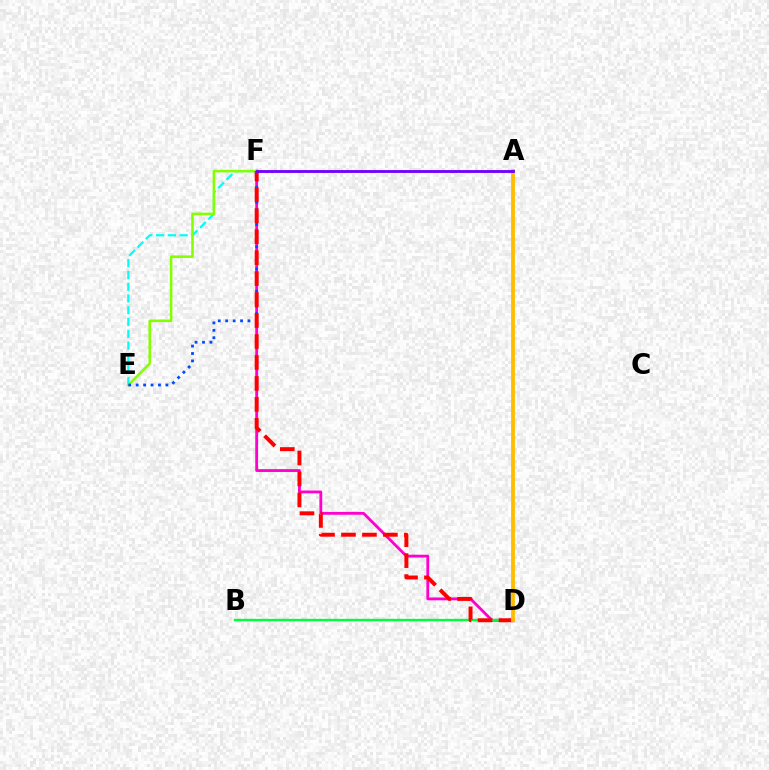{('E', 'F'): [{'color': '#00fff6', 'line_style': 'dashed', 'thickness': 1.6}, {'color': '#84ff00', 'line_style': 'solid', 'thickness': 1.83}, {'color': '#004bff', 'line_style': 'dotted', 'thickness': 2.02}], ('D', 'F'): [{'color': '#ff00cf', 'line_style': 'solid', 'thickness': 2.03}, {'color': '#ff0000', 'line_style': 'dashed', 'thickness': 2.85}], ('B', 'D'): [{'color': '#00ff39', 'line_style': 'solid', 'thickness': 1.7}], ('A', 'D'): [{'color': '#ffbd00', 'line_style': 'solid', 'thickness': 2.74}], ('A', 'F'): [{'color': '#7200ff', 'line_style': 'solid', 'thickness': 2.05}]}